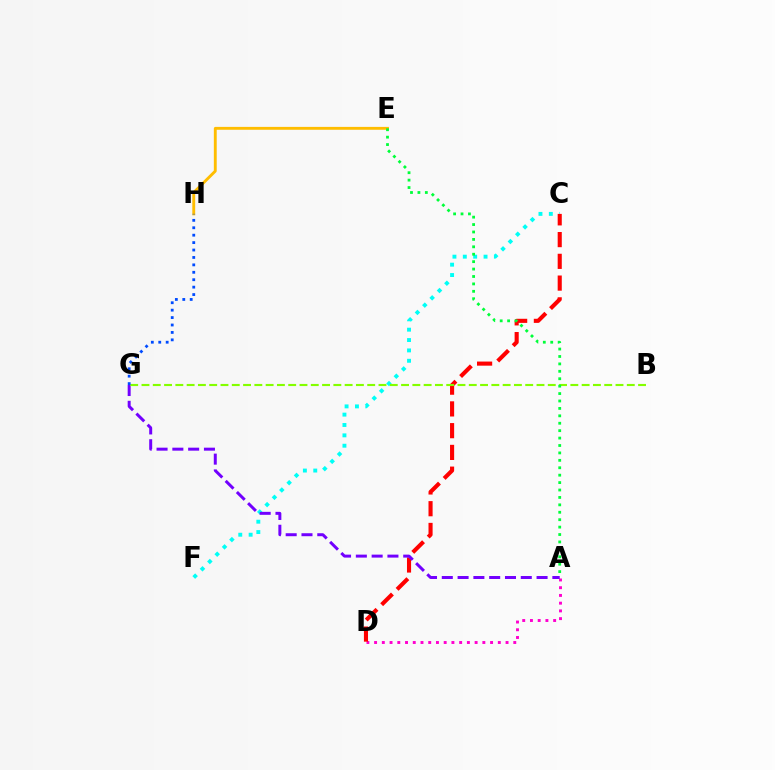{('C', 'F'): [{'color': '#00fff6', 'line_style': 'dotted', 'thickness': 2.82}], ('A', 'D'): [{'color': '#ff00cf', 'line_style': 'dotted', 'thickness': 2.1}], ('C', 'D'): [{'color': '#ff0000', 'line_style': 'dashed', 'thickness': 2.95}], ('E', 'H'): [{'color': '#ffbd00', 'line_style': 'solid', 'thickness': 2.07}], ('A', 'G'): [{'color': '#7200ff', 'line_style': 'dashed', 'thickness': 2.15}], ('B', 'G'): [{'color': '#84ff00', 'line_style': 'dashed', 'thickness': 1.53}], ('G', 'H'): [{'color': '#004bff', 'line_style': 'dotted', 'thickness': 2.02}], ('A', 'E'): [{'color': '#00ff39', 'line_style': 'dotted', 'thickness': 2.02}]}